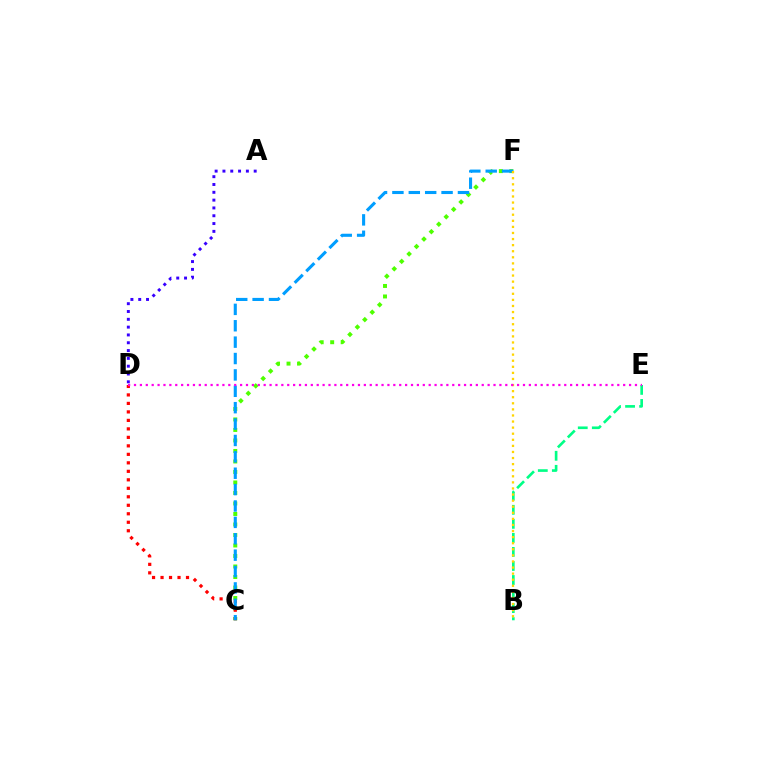{('C', 'F'): [{'color': '#4fff00', 'line_style': 'dotted', 'thickness': 2.85}, {'color': '#009eff', 'line_style': 'dashed', 'thickness': 2.23}], ('B', 'E'): [{'color': '#00ff86', 'line_style': 'dashed', 'thickness': 1.91}], ('C', 'D'): [{'color': '#ff0000', 'line_style': 'dotted', 'thickness': 2.31}], ('B', 'F'): [{'color': '#ffd500', 'line_style': 'dotted', 'thickness': 1.65}], ('A', 'D'): [{'color': '#3700ff', 'line_style': 'dotted', 'thickness': 2.12}], ('D', 'E'): [{'color': '#ff00ed', 'line_style': 'dotted', 'thickness': 1.6}]}